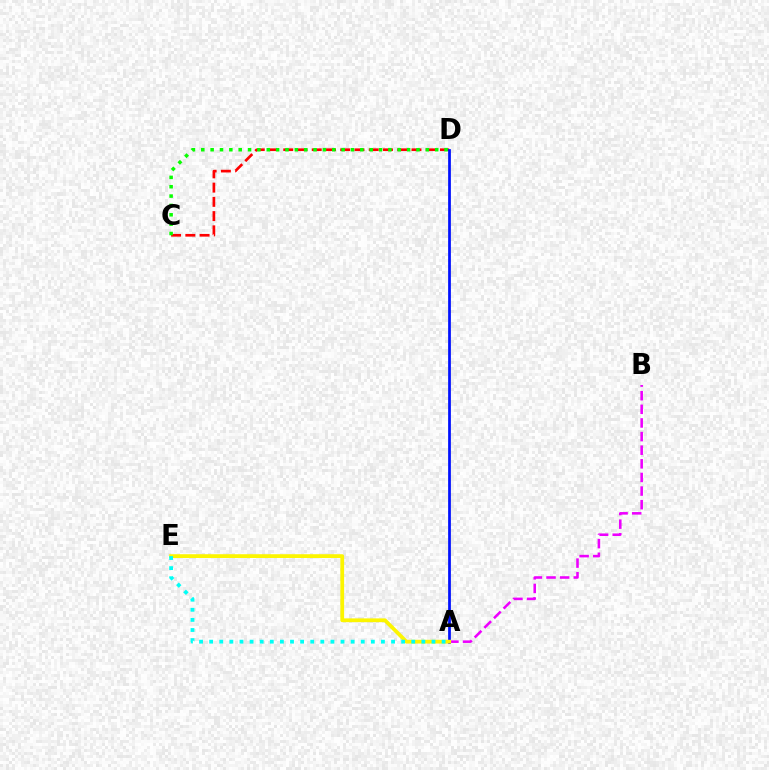{('A', 'B'): [{'color': '#ee00ff', 'line_style': 'dashed', 'thickness': 1.85}], ('C', 'D'): [{'color': '#ff0000', 'line_style': 'dashed', 'thickness': 1.94}, {'color': '#08ff00', 'line_style': 'dotted', 'thickness': 2.54}], ('A', 'D'): [{'color': '#0010ff', 'line_style': 'solid', 'thickness': 1.98}], ('A', 'E'): [{'color': '#fcf500', 'line_style': 'solid', 'thickness': 2.72}, {'color': '#00fff6', 'line_style': 'dotted', 'thickness': 2.75}]}